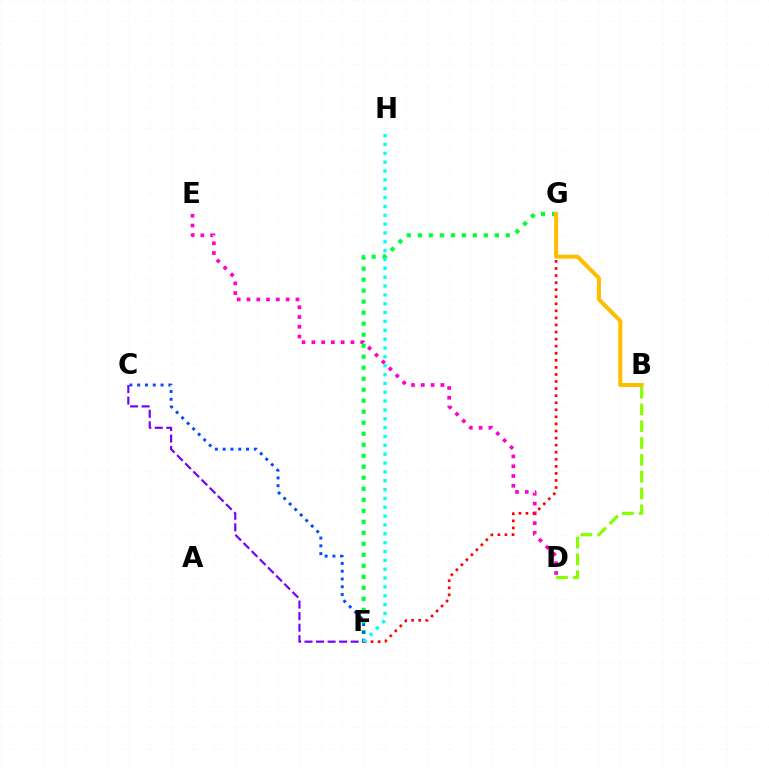{('D', 'E'): [{'color': '#ff00cf', 'line_style': 'dotted', 'thickness': 2.66}], ('B', 'D'): [{'color': '#84ff00', 'line_style': 'dashed', 'thickness': 2.28}], ('F', 'G'): [{'color': '#ff0000', 'line_style': 'dotted', 'thickness': 1.92}, {'color': '#00ff39', 'line_style': 'dotted', 'thickness': 2.99}], ('C', 'F'): [{'color': '#7200ff', 'line_style': 'dashed', 'thickness': 1.57}, {'color': '#004bff', 'line_style': 'dotted', 'thickness': 2.12}], ('F', 'H'): [{'color': '#00fff6', 'line_style': 'dotted', 'thickness': 2.4}], ('B', 'G'): [{'color': '#ffbd00', 'line_style': 'solid', 'thickness': 2.91}]}